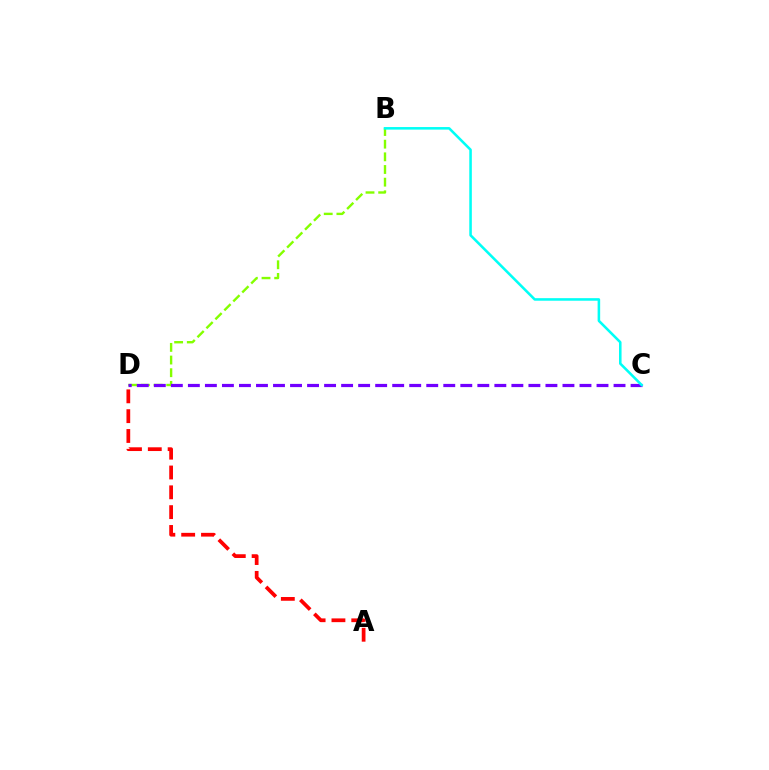{('B', 'D'): [{'color': '#84ff00', 'line_style': 'dashed', 'thickness': 1.72}], ('C', 'D'): [{'color': '#7200ff', 'line_style': 'dashed', 'thickness': 2.31}], ('A', 'D'): [{'color': '#ff0000', 'line_style': 'dashed', 'thickness': 2.69}], ('B', 'C'): [{'color': '#00fff6', 'line_style': 'solid', 'thickness': 1.84}]}